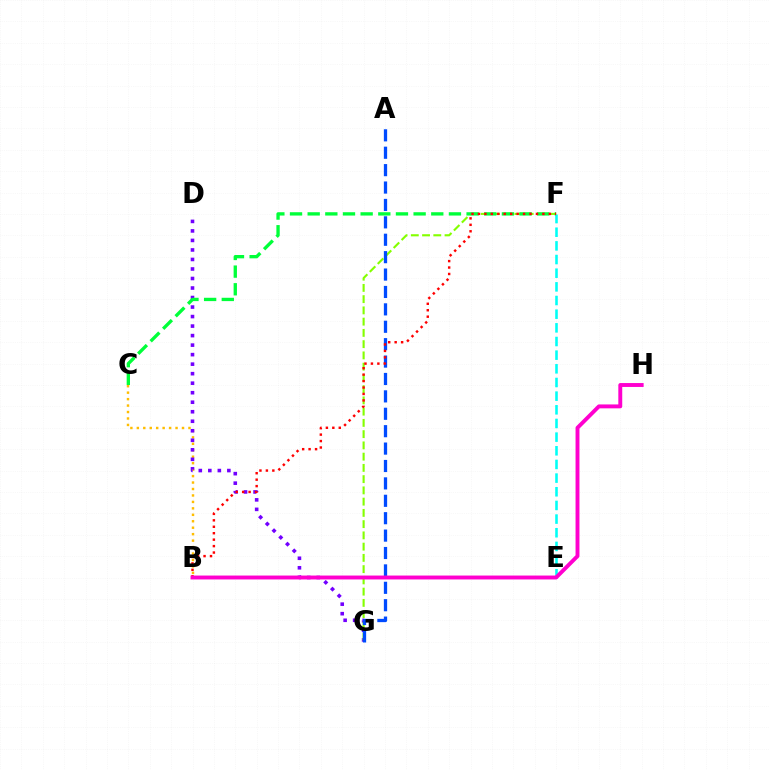{('B', 'C'): [{'color': '#ffbd00', 'line_style': 'dotted', 'thickness': 1.75}], ('D', 'G'): [{'color': '#7200ff', 'line_style': 'dotted', 'thickness': 2.59}], ('F', 'G'): [{'color': '#84ff00', 'line_style': 'dashed', 'thickness': 1.53}], ('A', 'G'): [{'color': '#004bff', 'line_style': 'dashed', 'thickness': 2.36}], ('C', 'F'): [{'color': '#00ff39', 'line_style': 'dashed', 'thickness': 2.4}], ('E', 'F'): [{'color': '#00fff6', 'line_style': 'dashed', 'thickness': 1.86}], ('B', 'F'): [{'color': '#ff0000', 'line_style': 'dotted', 'thickness': 1.75}], ('B', 'H'): [{'color': '#ff00cf', 'line_style': 'solid', 'thickness': 2.81}]}